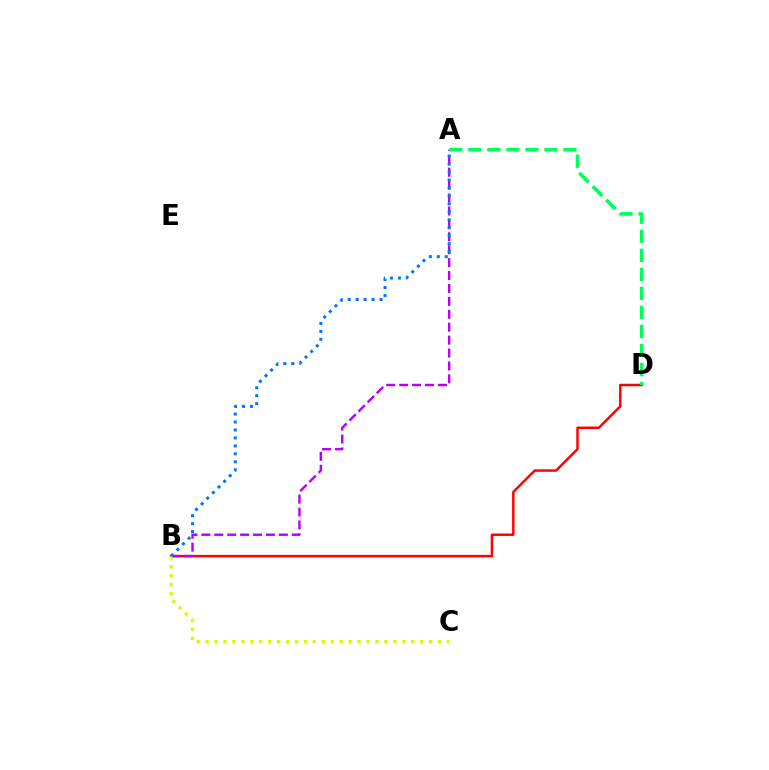{('B', 'D'): [{'color': '#ff0000', 'line_style': 'solid', 'thickness': 1.78}], ('A', 'B'): [{'color': '#b900ff', 'line_style': 'dashed', 'thickness': 1.75}, {'color': '#0074ff', 'line_style': 'dotted', 'thickness': 2.16}], ('B', 'C'): [{'color': '#d1ff00', 'line_style': 'dotted', 'thickness': 2.43}], ('A', 'D'): [{'color': '#00ff5c', 'line_style': 'dashed', 'thickness': 2.59}]}